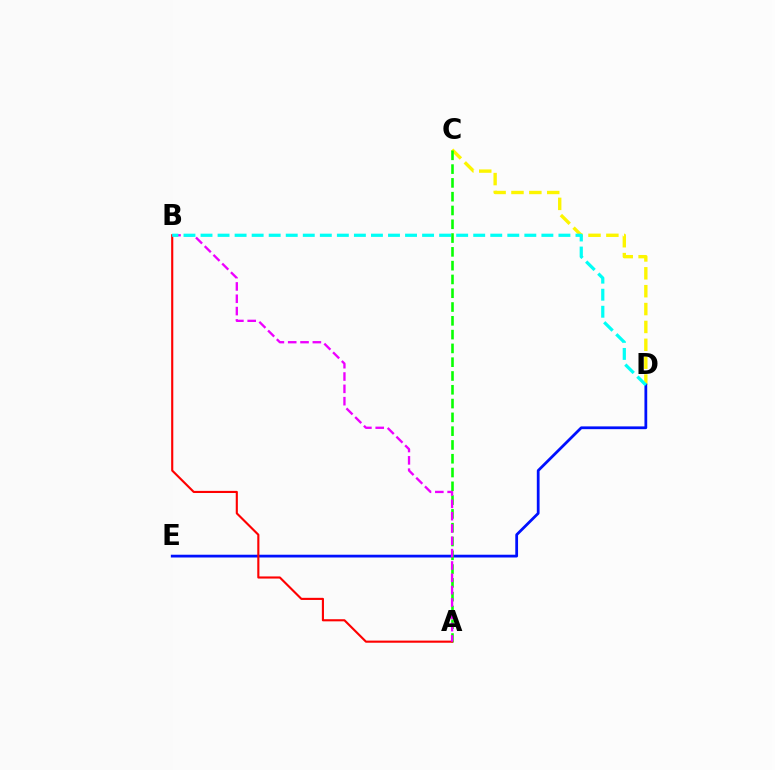{('C', 'D'): [{'color': '#fcf500', 'line_style': 'dashed', 'thickness': 2.43}], ('D', 'E'): [{'color': '#0010ff', 'line_style': 'solid', 'thickness': 1.99}], ('A', 'C'): [{'color': '#08ff00', 'line_style': 'dashed', 'thickness': 1.87}], ('A', 'B'): [{'color': '#ff0000', 'line_style': 'solid', 'thickness': 1.53}, {'color': '#ee00ff', 'line_style': 'dashed', 'thickness': 1.67}], ('B', 'D'): [{'color': '#00fff6', 'line_style': 'dashed', 'thickness': 2.32}]}